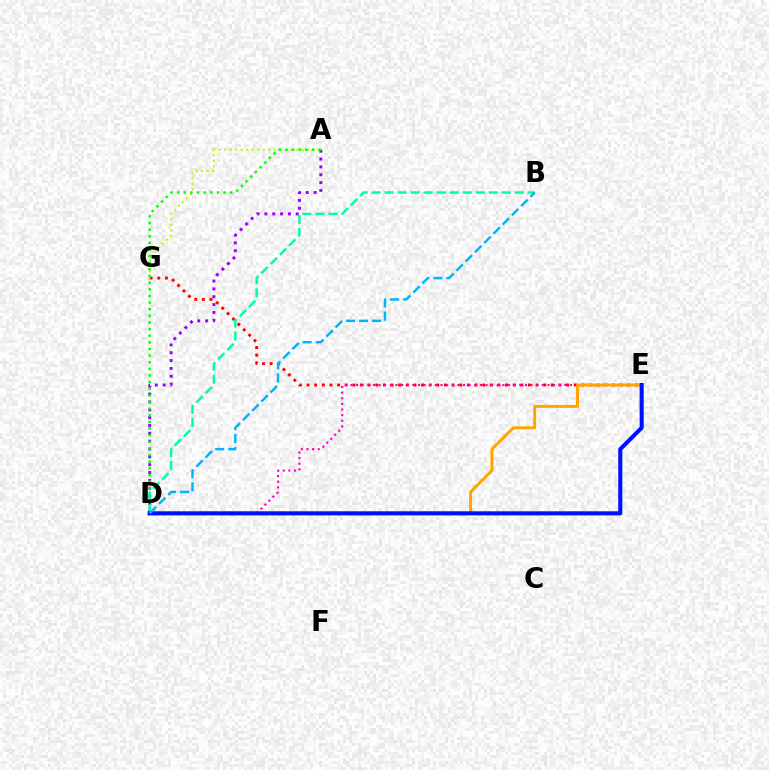{('A', 'D'): [{'color': '#9b00ff', 'line_style': 'dotted', 'thickness': 2.13}, {'color': '#08ff00', 'line_style': 'dotted', 'thickness': 1.8}], ('E', 'G'): [{'color': '#ff0000', 'line_style': 'dotted', 'thickness': 2.07}], ('D', 'E'): [{'color': '#ff00bd', 'line_style': 'dotted', 'thickness': 1.53}, {'color': '#ffa500', 'line_style': 'solid', 'thickness': 2.14}, {'color': '#0010ff', 'line_style': 'solid', 'thickness': 2.94}], ('A', 'G'): [{'color': '#b3ff00', 'line_style': 'dotted', 'thickness': 1.51}], ('B', 'D'): [{'color': '#00ff9d', 'line_style': 'dashed', 'thickness': 1.77}, {'color': '#00b5ff', 'line_style': 'dashed', 'thickness': 1.78}]}